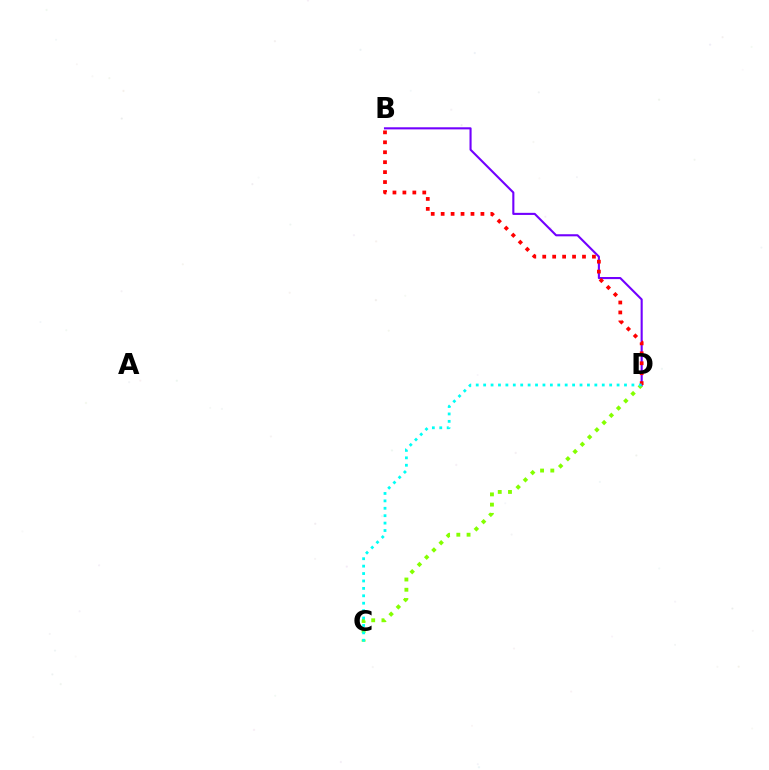{('C', 'D'): [{'color': '#84ff00', 'line_style': 'dotted', 'thickness': 2.78}, {'color': '#00fff6', 'line_style': 'dotted', 'thickness': 2.01}], ('B', 'D'): [{'color': '#7200ff', 'line_style': 'solid', 'thickness': 1.51}, {'color': '#ff0000', 'line_style': 'dotted', 'thickness': 2.7}]}